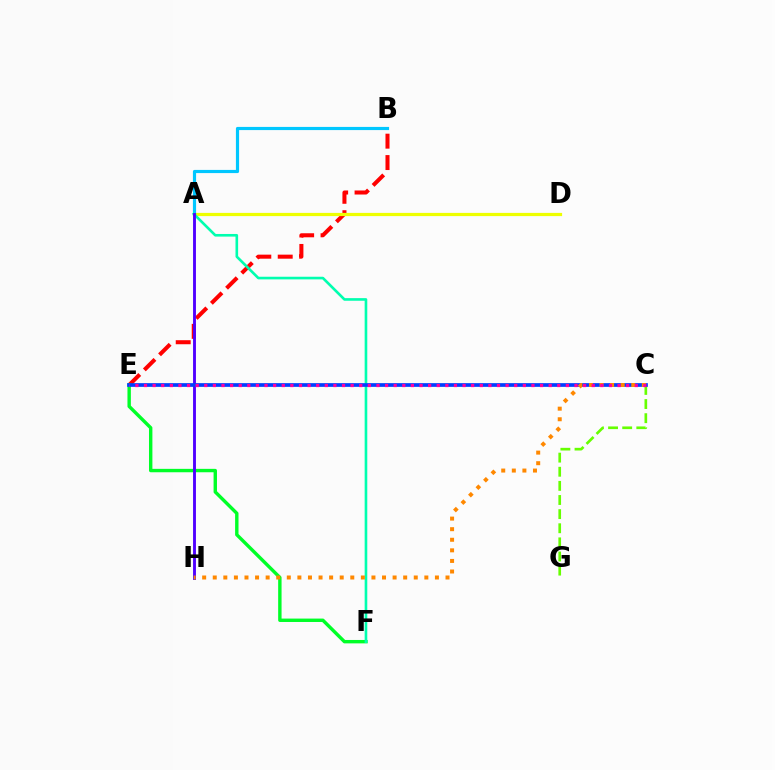{('A', 'D'): [{'color': '#d600ff', 'line_style': 'dashed', 'thickness': 1.85}, {'color': '#eeff00', 'line_style': 'solid', 'thickness': 2.31}], ('B', 'E'): [{'color': '#ff0000', 'line_style': 'dashed', 'thickness': 2.91}], ('E', 'F'): [{'color': '#00ff27', 'line_style': 'solid', 'thickness': 2.45}], ('A', 'B'): [{'color': '#00c7ff', 'line_style': 'solid', 'thickness': 2.28}], ('C', 'G'): [{'color': '#66ff00', 'line_style': 'dashed', 'thickness': 1.92}], ('A', 'F'): [{'color': '#00ffaf', 'line_style': 'solid', 'thickness': 1.89}], ('A', 'H'): [{'color': '#4f00ff', 'line_style': 'solid', 'thickness': 2.08}], ('C', 'E'): [{'color': '#003fff', 'line_style': 'solid', 'thickness': 2.67}, {'color': '#ff00a0', 'line_style': 'dotted', 'thickness': 2.34}], ('C', 'H'): [{'color': '#ff8800', 'line_style': 'dotted', 'thickness': 2.87}]}